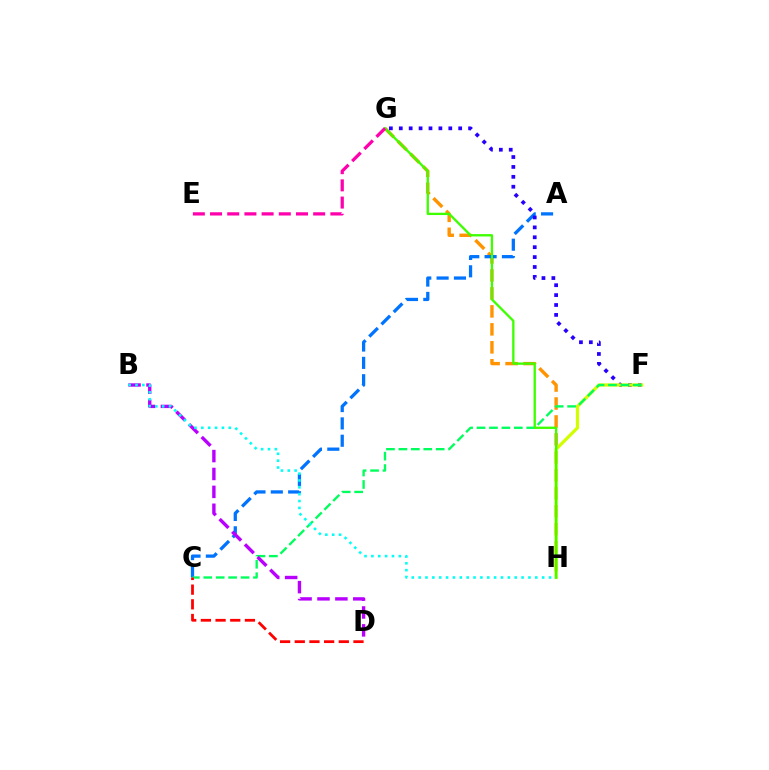{('G', 'H'): [{'color': '#ff9400', 'line_style': 'dashed', 'thickness': 2.44}, {'color': '#3dff00', 'line_style': 'solid', 'thickness': 1.67}], ('A', 'C'): [{'color': '#0074ff', 'line_style': 'dashed', 'thickness': 2.36}], ('F', 'G'): [{'color': '#2500ff', 'line_style': 'dotted', 'thickness': 2.69}], ('F', 'H'): [{'color': '#d1ff00', 'line_style': 'solid', 'thickness': 2.32}], ('C', 'F'): [{'color': '#00ff5c', 'line_style': 'dashed', 'thickness': 1.69}], ('C', 'D'): [{'color': '#ff0000', 'line_style': 'dashed', 'thickness': 1.99}], ('B', 'D'): [{'color': '#b900ff', 'line_style': 'dashed', 'thickness': 2.43}], ('E', 'G'): [{'color': '#ff00ac', 'line_style': 'dashed', 'thickness': 2.34}], ('B', 'H'): [{'color': '#00fff6', 'line_style': 'dotted', 'thickness': 1.86}]}